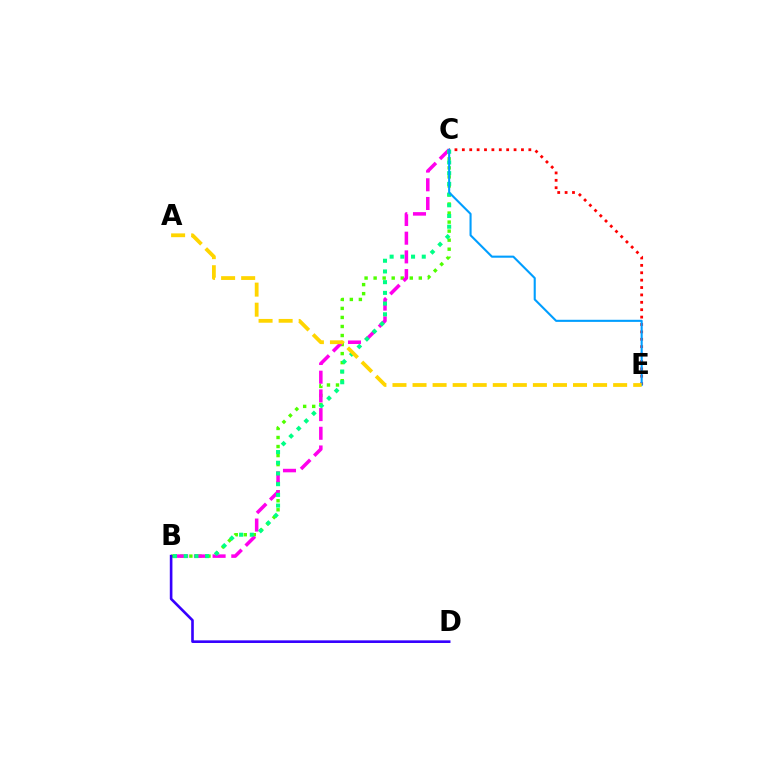{('B', 'C'): [{'color': '#4fff00', 'line_style': 'dotted', 'thickness': 2.46}, {'color': '#ff00ed', 'line_style': 'dashed', 'thickness': 2.54}, {'color': '#00ff86', 'line_style': 'dotted', 'thickness': 2.91}], ('B', 'D'): [{'color': '#3700ff', 'line_style': 'solid', 'thickness': 1.89}], ('C', 'E'): [{'color': '#ff0000', 'line_style': 'dotted', 'thickness': 2.01}, {'color': '#009eff', 'line_style': 'solid', 'thickness': 1.51}], ('A', 'E'): [{'color': '#ffd500', 'line_style': 'dashed', 'thickness': 2.73}]}